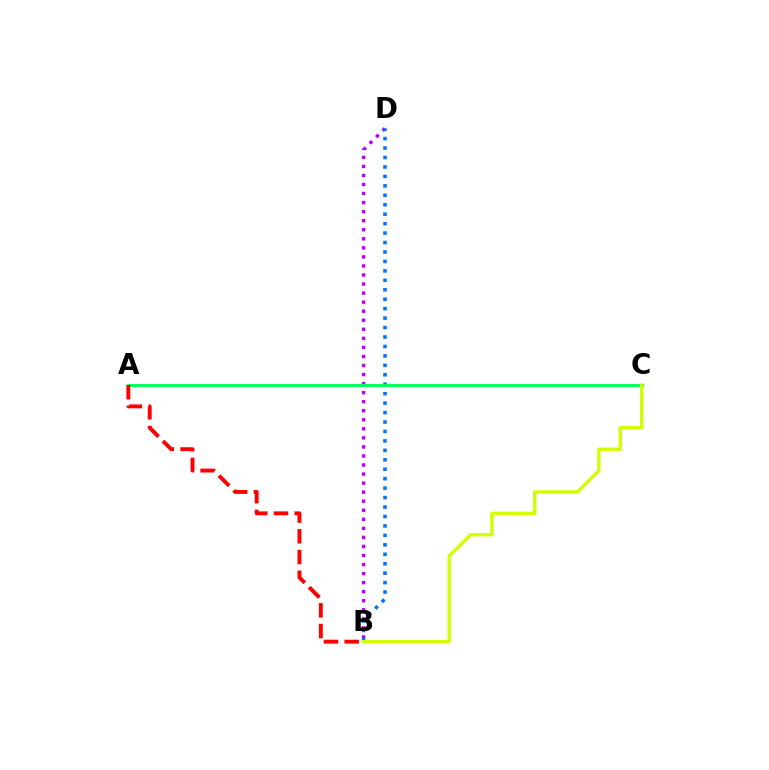{('B', 'D'): [{'color': '#b900ff', 'line_style': 'dotted', 'thickness': 2.46}, {'color': '#0074ff', 'line_style': 'dotted', 'thickness': 2.57}], ('A', 'C'): [{'color': '#00ff5c', 'line_style': 'solid', 'thickness': 2.11}], ('A', 'B'): [{'color': '#ff0000', 'line_style': 'dashed', 'thickness': 2.82}], ('B', 'C'): [{'color': '#d1ff00', 'line_style': 'solid', 'thickness': 2.43}]}